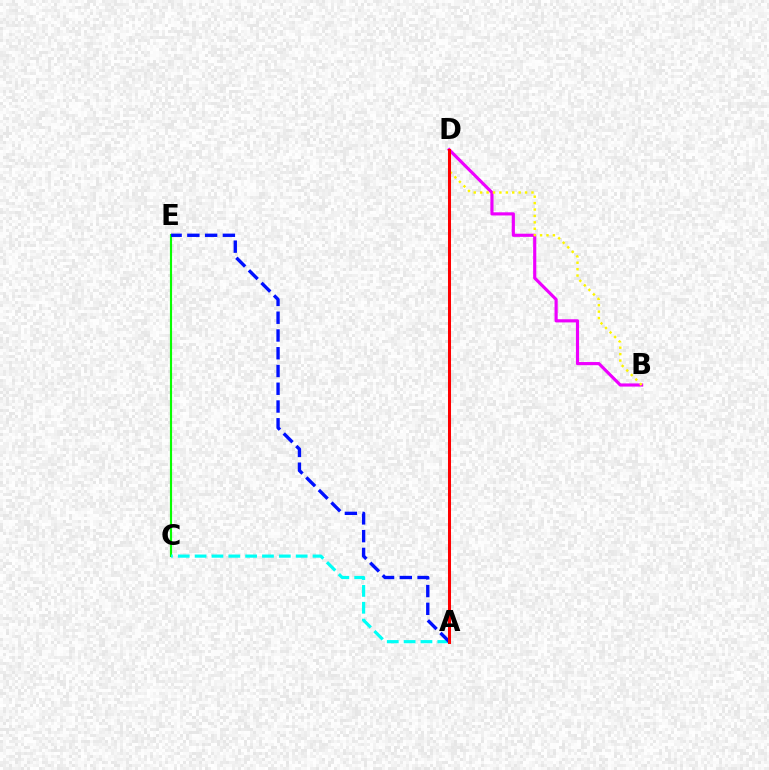{('C', 'E'): [{'color': '#08ff00', 'line_style': 'solid', 'thickness': 1.55}], ('B', 'D'): [{'color': '#ee00ff', 'line_style': 'solid', 'thickness': 2.27}, {'color': '#fcf500', 'line_style': 'dotted', 'thickness': 1.74}], ('A', 'C'): [{'color': '#00fff6', 'line_style': 'dashed', 'thickness': 2.29}], ('A', 'E'): [{'color': '#0010ff', 'line_style': 'dashed', 'thickness': 2.41}], ('A', 'D'): [{'color': '#ff0000', 'line_style': 'solid', 'thickness': 2.18}]}